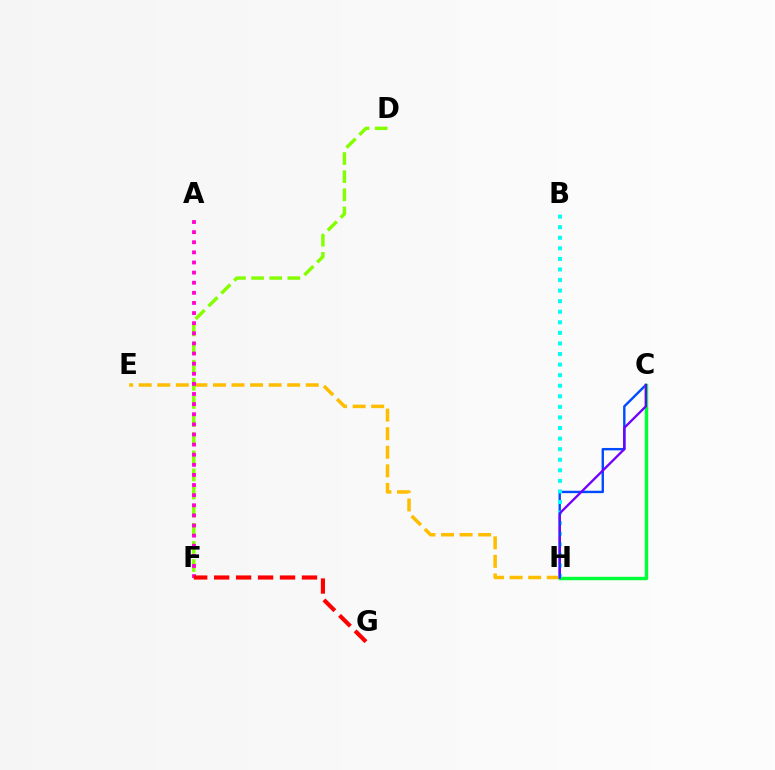{('E', 'H'): [{'color': '#ffbd00', 'line_style': 'dashed', 'thickness': 2.52}], ('C', 'H'): [{'color': '#004bff', 'line_style': 'solid', 'thickness': 1.73}, {'color': '#00ff39', 'line_style': 'solid', 'thickness': 2.46}, {'color': '#7200ff', 'line_style': 'solid', 'thickness': 1.67}], ('D', 'F'): [{'color': '#84ff00', 'line_style': 'dashed', 'thickness': 2.46}], ('A', 'F'): [{'color': '#ff00cf', 'line_style': 'dotted', 'thickness': 2.75}], ('F', 'G'): [{'color': '#ff0000', 'line_style': 'dashed', 'thickness': 2.98}], ('B', 'H'): [{'color': '#00fff6', 'line_style': 'dotted', 'thickness': 2.87}]}